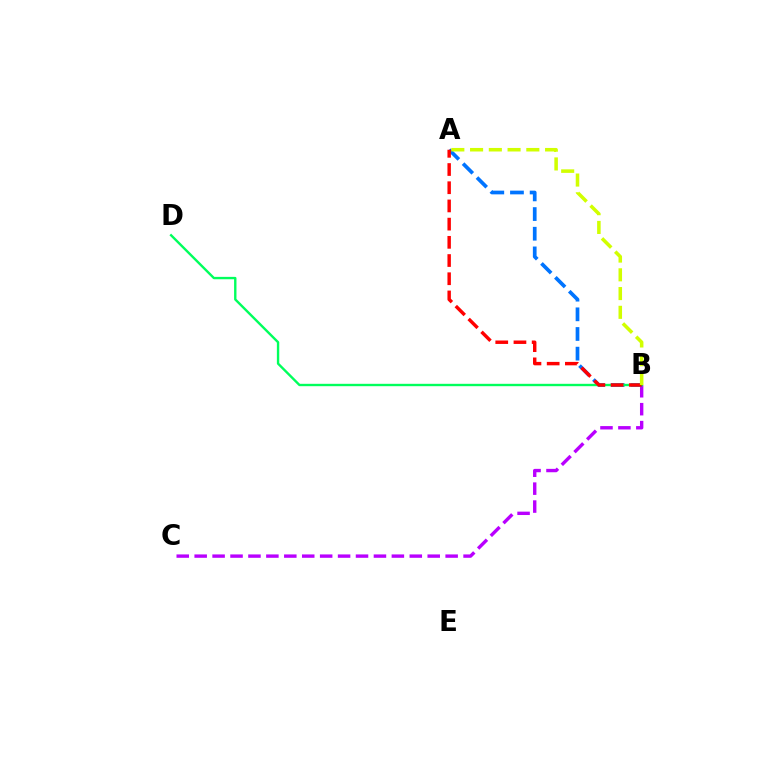{('B', 'C'): [{'color': '#b900ff', 'line_style': 'dashed', 'thickness': 2.44}], ('A', 'B'): [{'color': '#0074ff', 'line_style': 'dashed', 'thickness': 2.67}, {'color': '#ff0000', 'line_style': 'dashed', 'thickness': 2.47}, {'color': '#d1ff00', 'line_style': 'dashed', 'thickness': 2.55}], ('B', 'D'): [{'color': '#00ff5c', 'line_style': 'solid', 'thickness': 1.71}]}